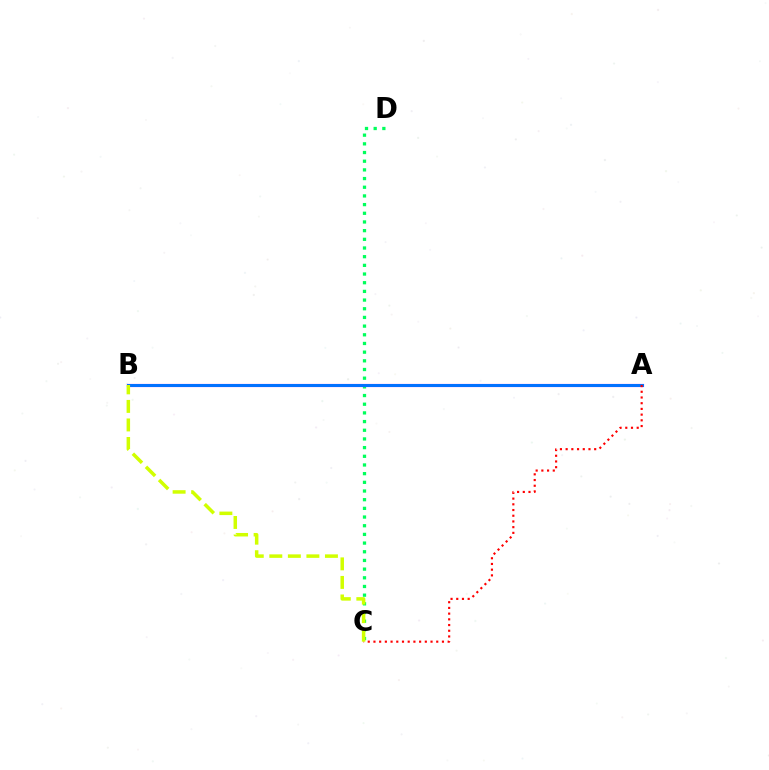{('C', 'D'): [{'color': '#00ff5c', 'line_style': 'dotted', 'thickness': 2.36}], ('A', 'B'): [{'color': '#b900ff', 'line_style': 'solid', 'thickness': 2.27}, {'color': '#0074ff', 'line_style': 'solid', 'thickness': 2.13}], ('A', 'C'): [{'color': '#ff0000', 'line_style': 'dotted', 'thickness': 1.55}], ('B', 'C'): [{'color': '#d1ff00', 'line_style': 'dashed', 'thickness': 2.52}]}